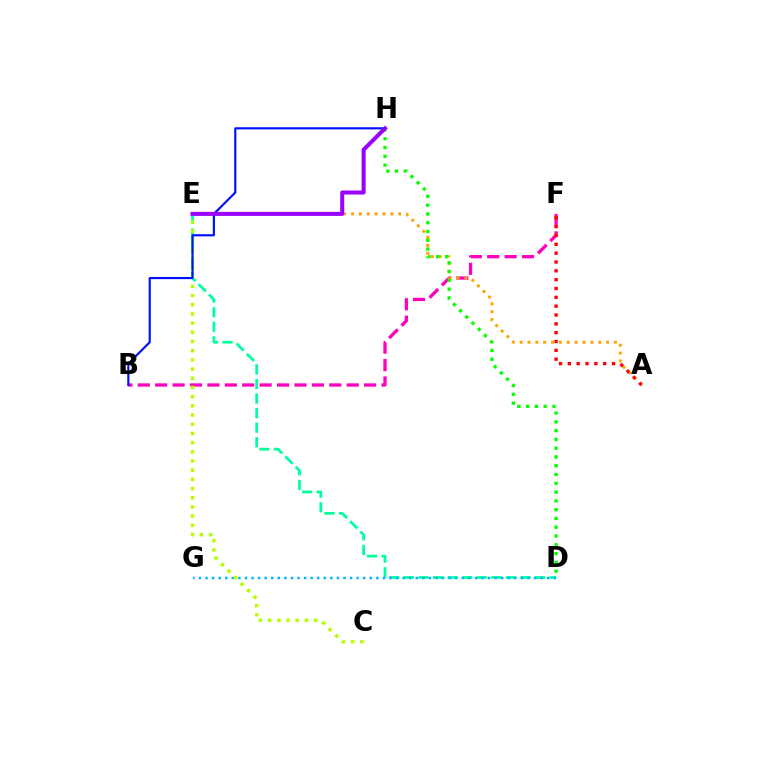{('D', 'E'): [{'color': '#00ff9d', 'line_style': 'dashed', 'thickness': 1.98}], ('B', 'F'): [{'color': '#ff00bd', 'line_style': 'dashed', 'thickness': 2.37}], ('A', 'E'): [{'color': '#ffa500', 'line_style': 'dotted', 'thickness': 2.14}], ('D', 'G'): [{'color': '#00b5ff', 'line_style': 'dotted', 'thickness': 1.79}], ('A', 'F'): [{'color': '#ff0000', 'line_style': 'dotted', 'thickness': 2.4}], ('D', 'H'): [{'color': '#08ff00', 'line_style': 'dotted', 'thickness': 2.39}], ('C', 'E'): [{'color': '#b3ff00', 'line_style': 'dotted', 'thickness': 2.5}], ('B', 'H'): [{'color': '#0010ff', 'line_style': 'solid', 'thickness': 1.55}], ('E', 'H'): [{'color': '#9b00ff', 'line_style': 'solid', 'thickness': 2.89}]}